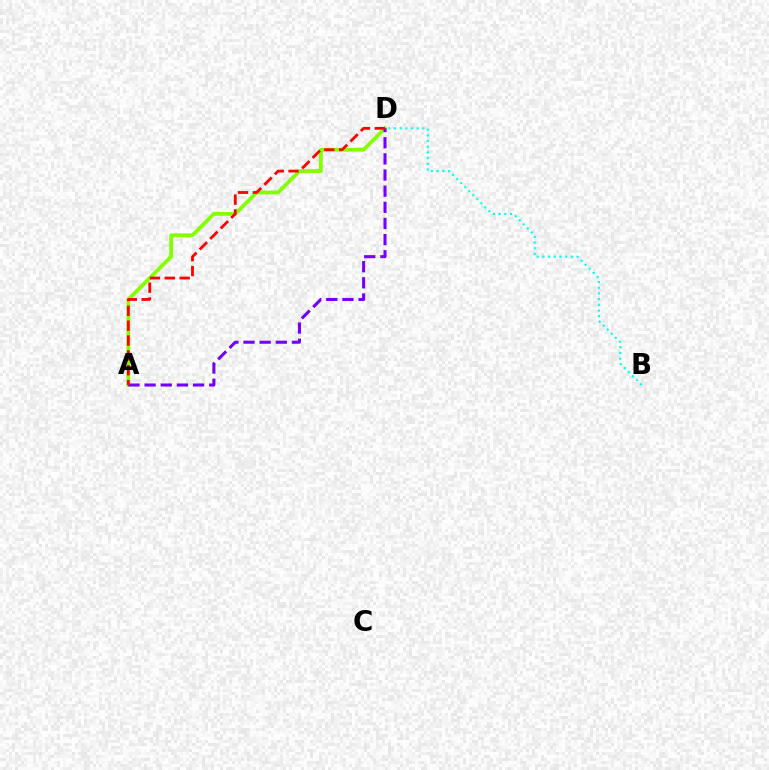{('B', 'D'): [{'color': '#00fff6', 'line_style': 'dotted', 'thickness': 1.55}], ('A', 'D'): [{'color': '#84ff00', 'line_style': 'solid', 'thickness': 2.72}, {'color': '#7200ff', 'line_style': 'dashed', 'thickness': 2.19}, {'color': '#ff0000', 'line_style': 'dashed', 'thickness': 2.02}]}